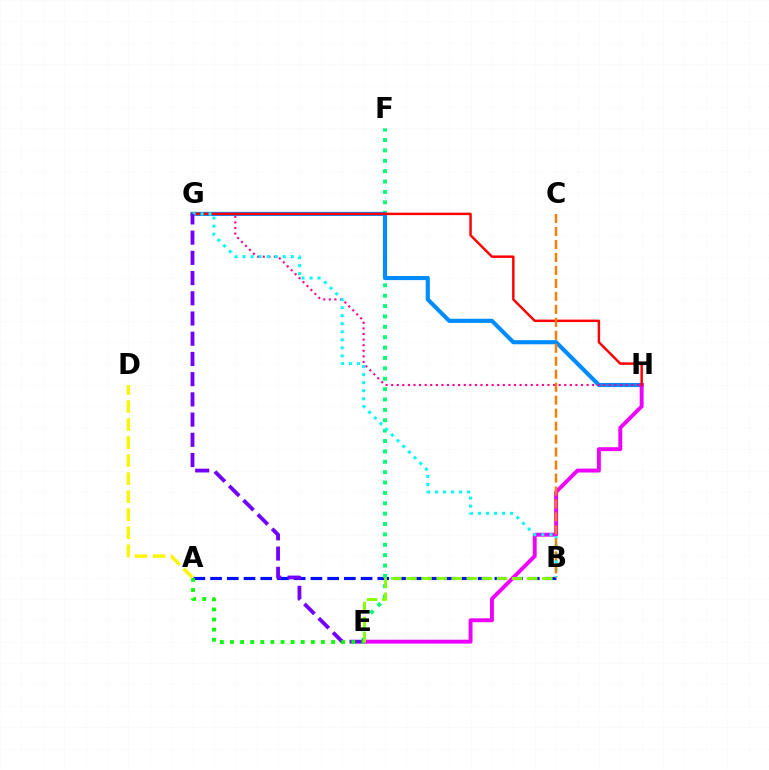{('A', 'B'): [{'color': '#0010ff', 'line_style': 'dashed', 'thickness': 2.27}], ('E', 'F'): [{'color': '#00ff74', 'line_style': 'dotted', 'thickness': 2.82}], ('G', 'H'): [{'color': '#008cff', 'line_style': 'solid', 'thickness': 2.97}, {'color': '#ff0094', 'line_style': 'dotted', 'thickness': 1.52}, {'color': '#ff0000', 'line_style': 'solid', 'thickness': 1.77}], ('E', 'H'): [{'color': '#ee00ff', 'line_style': 'solid', 'thickness': 2.81}], ('B', 'G'): [{'color': '#00fff6', 'line_style': 'dotted', 'thickness': 2.18}], ('E', 'G'): [{'color': '#7200ff', 'line_style': 'dashed', 'thickness': 2.75}], ('A', 'E'): [{'color': '#08ff00', 'line_style': 'dotted', 'thickness': 2.75}], ('A', 'D'): [{'color': '#fcf500', 'line_style': 'dashed', 'thickness': 2.45}], ('B', 'C'): [{'color': '#ff7c00', 'line_style': 'dashed', 'thickness': 1.76}], ('B', 'E'): [{'color': '#84ff00', 'line_style': 'dashed', 'thickness': 2.05}]}